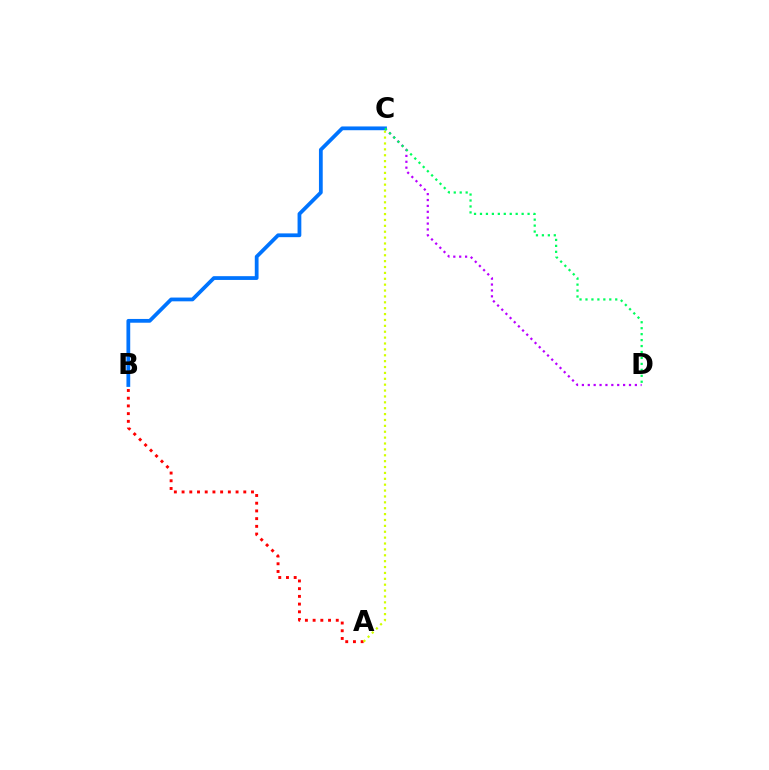{('A', 'B'): [{'color': '#ff0000', 'line_style': 'dotted', 'thickness': 2.1}], ('C', 'D'): [{'color': '#b900ff', 'line_style': 'dotted', 'thickness': 1.6}, {'color': '#00ff5c', 'line_style': 'dotted', 'thickness': 1.62}], ('A', 'C'): [{'color': '#d1ff00', 'line_style': 'dotted', 'thickness': 1.6}], ('B', 'C'): [{'color': '#0074ff', 'line_style': 'solid', 'thickness': 2.71}]}